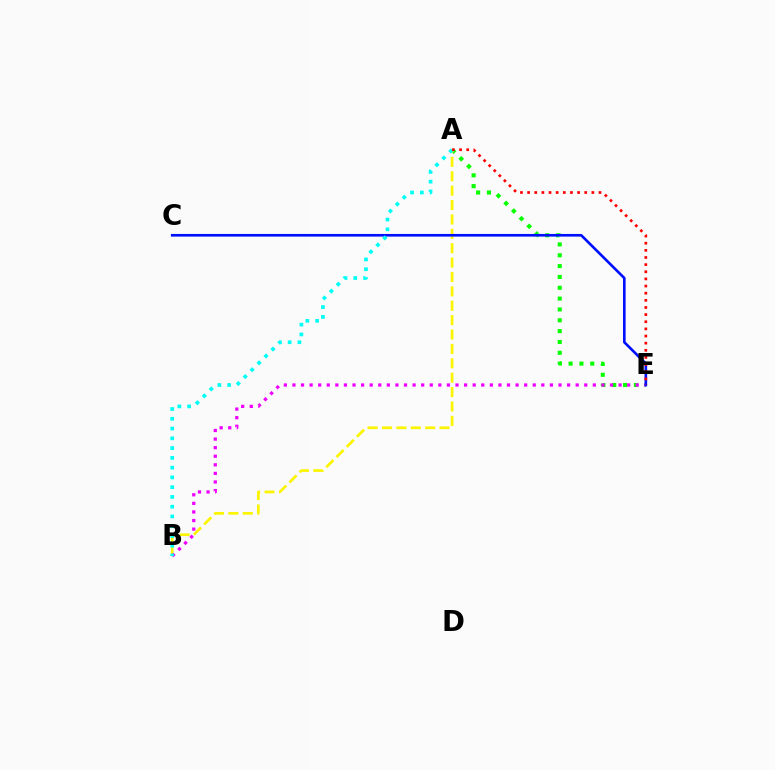{('A', 'E'): [{'color': '#08ff00', 'line_style': 'dotted', 'thickness': 2.94}, {'color': '#ff0000', 'line_style': 'dotted', 'thickness': 1.94}], ('A', 'B'): [{'color': '#fcf500', 'line_style': 'dashed', 'thickness': 1.96}, {'color': '#00fff6', 'line_style': 'dotted', 'thickness': 2.65}], ('B', 'E'): [{'color': '#ee00ff', 'line_style': 'dotted', 'thickness': 2.33}], ('C', 'E'): [{'color': '#0010ff', 'line_style': 'solid', 'thickness': 1.91}]}